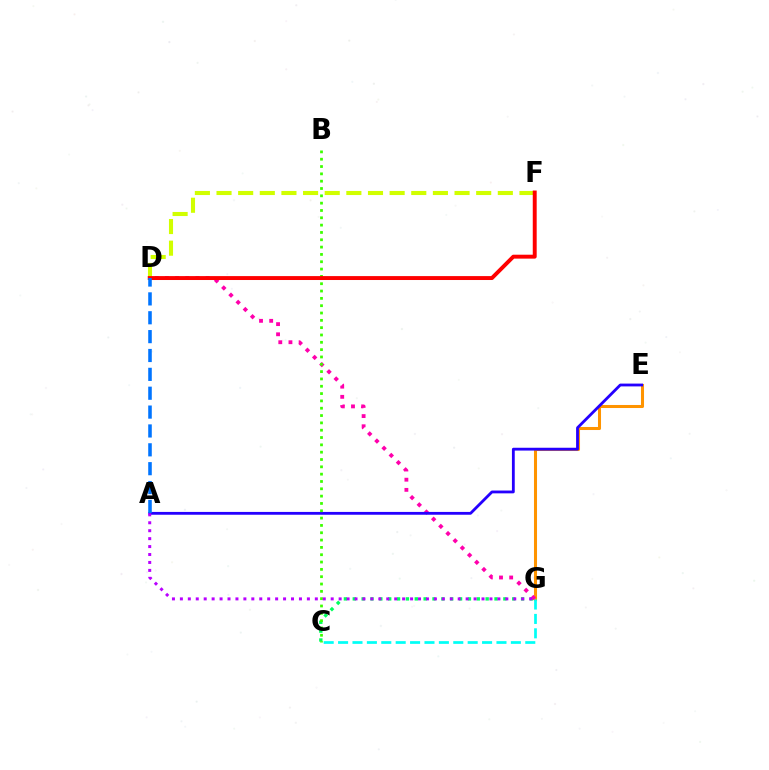{('E', 'G'): [{'color': '#ff9400', 'line_style': 'solid', 'thickness': 2.19}], ('C', 'G'): [{'color': '#00ff5c', 'line_style': 'dotted', 'thickness': 2.41}, {'color': '#00fff6', 'line_style': 'dashed', 'thickness': 1.96}], ('D', 'G'): [{'color': '#ff00ac', 'line_style': 'dotted', 'thickness': 2.76}], ('A', 'E'): [{'color': '#2500ff', 'line_style': 'solid', 'thickness': 2.03}], ('D', 'F'): [{'color': '#d1ff00', 'line_style': 'dashed', 'thickness': 2.94}, {'color': '#ff0000', 'line_style': 'solid', 'thickness': 2.82}], ('B', 'C'): [{'color': '#3dff00', 'line_style': 'dotted', 'thickness': 1.99}], ('A', 'G'): [{'color': '#b900ff', 'line_style': 'dotted', 'thickness': 2.16}], ('A', 'D'): [{'color': '#0074ff', 'line_style': 'dashed', 'thickness': 2.56}]}